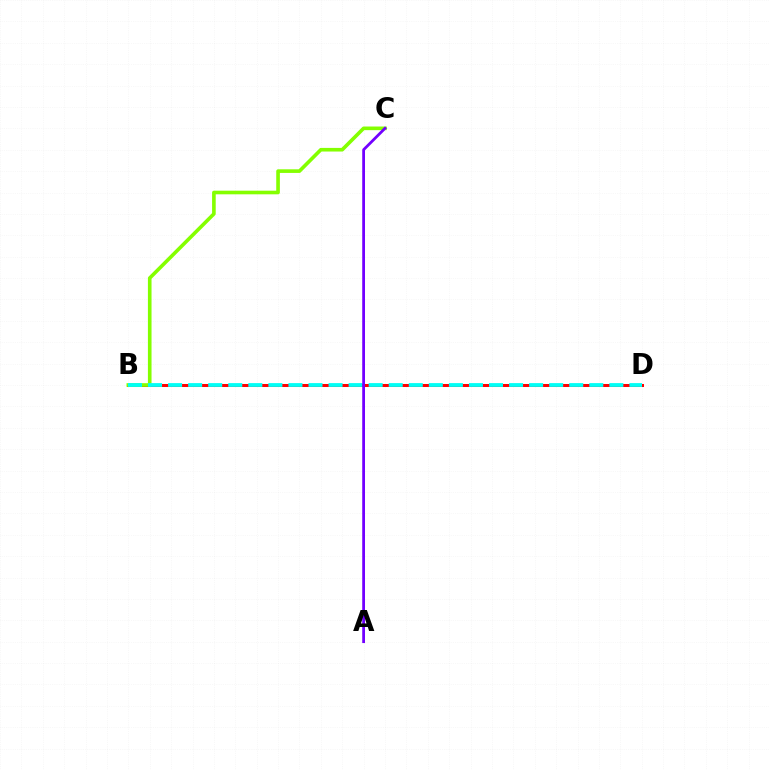{('B', 'D'): [{'color': '#ff0000', 'line_style': 'solid', 'thickness': 2.17}, {'color': '#00fff6', 'line_style': 'dashed', 'thickness': 2.72}], ('B', 'C'): [{'color': '#84ff00', 'line_style': 'solid', 'thickness': 2.61}], ('A', 'C'): [{'color': '#7200ff', 'line_style': 'solid', 'thickness': 2.0}]}